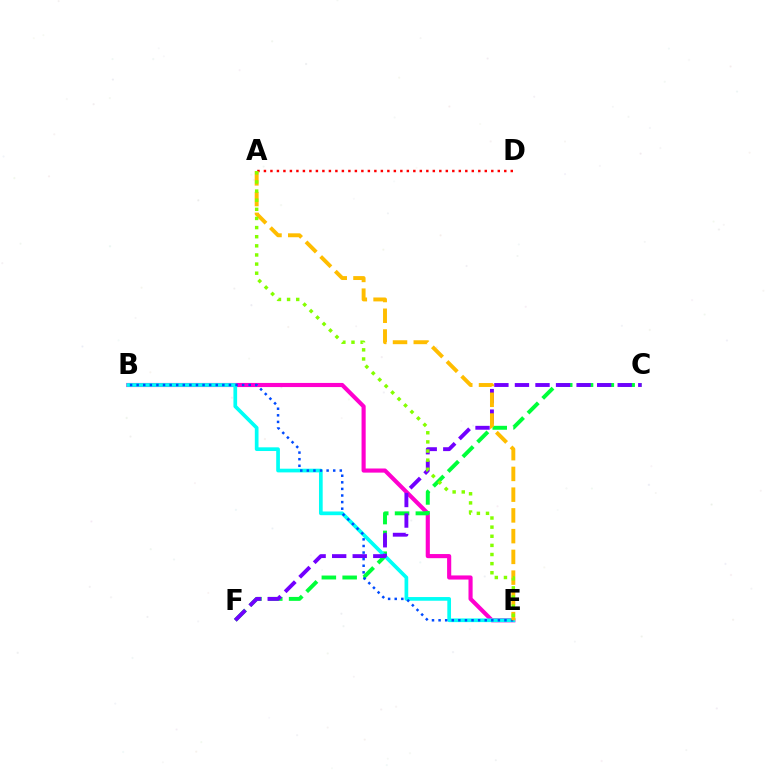{('B', 'E'): [{'color': '#ff00cf', 'line_style': 'solid', 'thickness': 2.97}, {'color': '#00fff6', 'line_style': 'solid', 'thickness': 2.66}, {'color': '#004bff', 'line_style': 'dotted', 'thickness': 1.79}], ('C', 'F'): [{'color': '#00ff39', 'line_style': 'dashed', 'thickness': 2.83}, {'color': '#7200ff', 'line_style': 'dashed', 'thickness': 2.79}], ('A', 'D'): [{'color': '#ff0000', 'line_style': 'dotted', 'thickness': 1.76}], ('A', 'E'): [{'color': '#ffbd00', 'line_style': 'dashed', 'thickness': 2.82}, {'color': '#84ff00', 'line_style': 'dotted', 'thickness': 2.48}]}